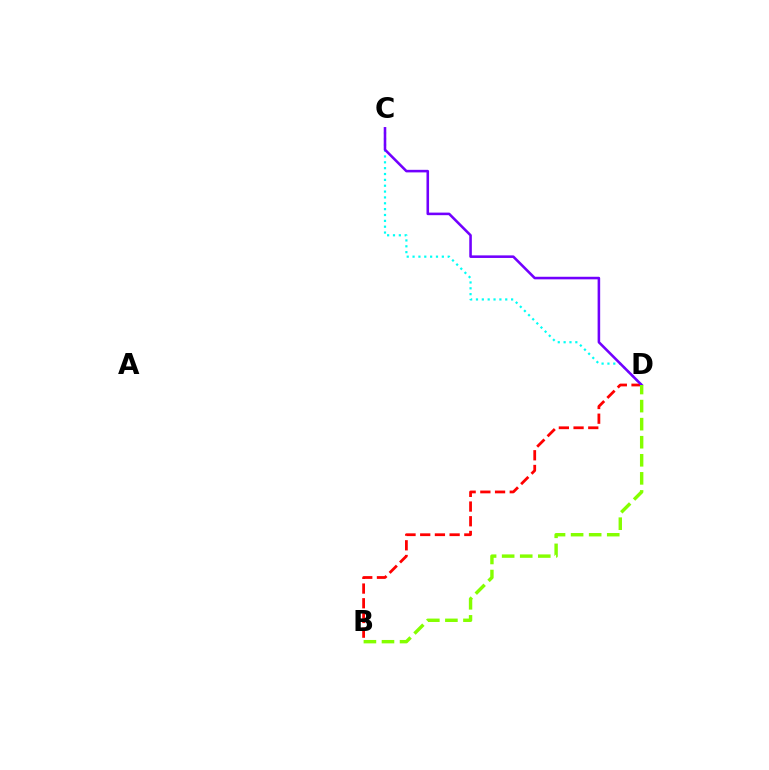{('C', 'D'): [{'color': '#00fff6', 'line_style': 'dotted', 'thickness': 1.59}, {'color': '#7200ff', 'line_style': 'solid', 'thickness': 1.85}], ('B', 'D'): [{'color': '#ff0000', 'line_style': 'dashed', 'thickness': 2.0}, {'color': '#84ff00', 'line_style': 'dashed', 'thickness': 2.45}]}